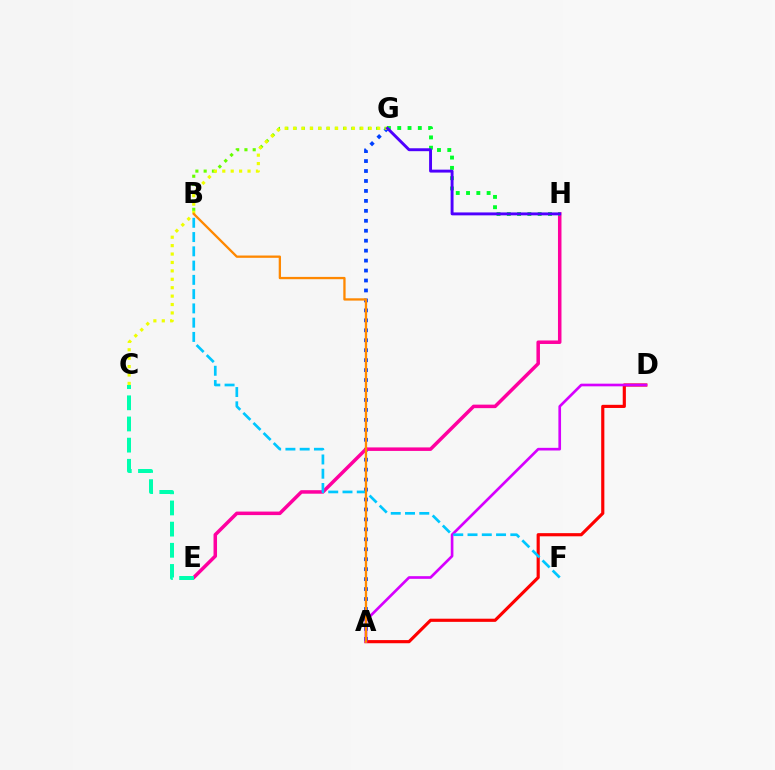{('A', 'D'): [{'color': '#ff0000', 'line_style': 'solid', 'thickness': 2.27}, {'color': '#d600ff', 'line_style': 'solid', 'thickness': 1.92}], ('A', 'G'): [{'color': '#003fff', 'line_style': 'dotted', 'thickness': 2.7}], ('E', 'H'): [{'color': '#ff00a0', 'line_style': 'solid', 'thickness': 2.53}], ('B', 'G'): [{'color': '#66ff00', 'line_style': 'dotted', 'thickness': 2.25}], ('B', 'F'): [{'color': '#00c7ff', 'line_style': 'dashed', 'thickness': 1.94}], ('G', 'H'): [{'color': '#00ff27', 'line_style': 'dotted', 'thickness': 2.8}, {'color': '#4f00ff', 'line_style': 'solid', 'thickness': 2.1}], ('C', 'G'): [{'color': '#eeff00', 'line_style': 'dotted', 'thickness': 2.29}], ('C', 'E'): [{'color': '#00ffaf', 'line_style': 'dashed', 'thickness': 2.88}], ('A', 'B'): [{'color': '#ff8800', 'line_style': 'solid', 'thickness': 1.66}]}